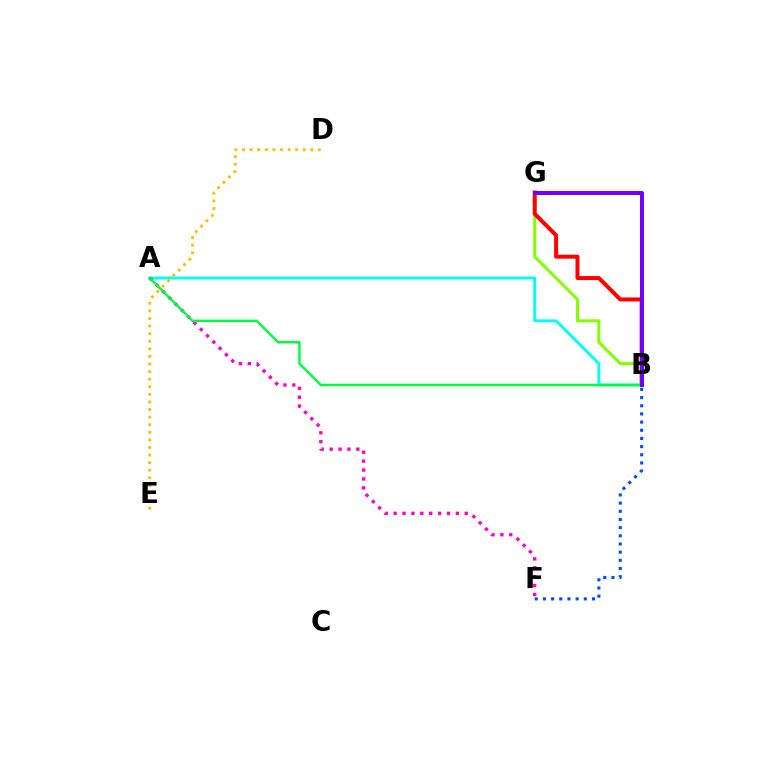{('B', 'F'): [{'color': '#004bff', 'line_style': 'dotted', 'thickness': 2.22}], ('B', 'G'): [{'color': '#84ff00', 'line_style': 'solid', 'thickness': 2.19}, {'color': '#ff0000', 'line_style': 'solid', 'thickness': 2.88}, {'color': '#7200ff', 'line_style': 'solid', 'thickness': 2.89}], ('A', 'B'): [{'color': '#00fff6', 'line_style': 'solid', 'thickness': 2.09}, {'color': '#00ff39', 'line_style': 'solid', 'thickness': 1.75}], ('A', 'F'): [{'color': '#ff00cf', 'line_style': 'dotted', 'thickness': 2.42}], ('D', 'E'): [{'color': '#ffbd00', 'line_style': 'dotted', 'thickness': 2.06}]}